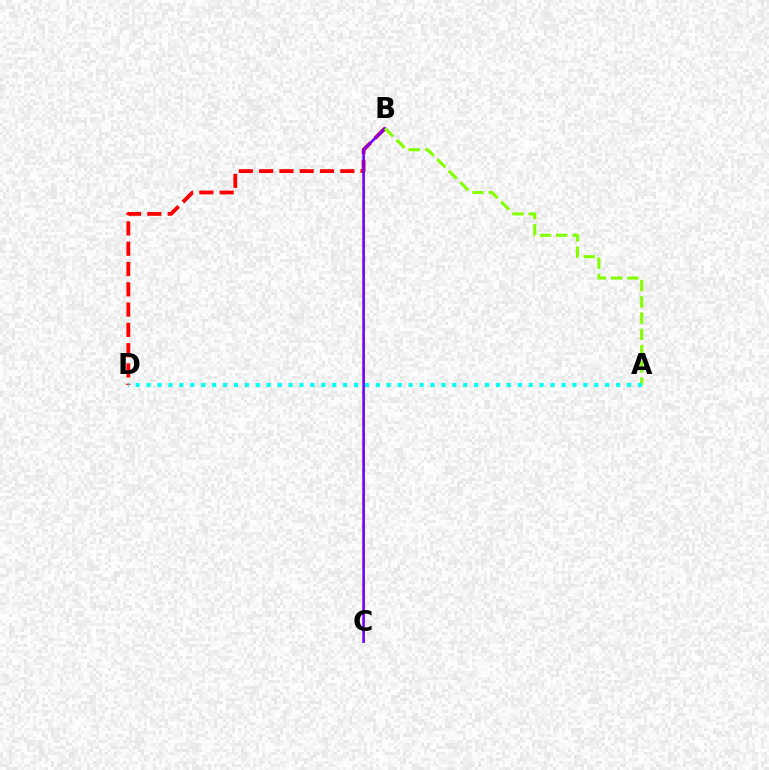{('B', 'D'): [{'color': '#ff0000', 'line_style': 'dashed', 'thickness': 2.76}], ('B', 'C'): [{'color': '#7200ff', 'line_style': 'solid', 'thickness': 1.89}], ('A', 'B'): [{'color': '#84ff00', 'line_style': 'dashed', 'thickness': 2.21}], ('A', 'D'): [{'color': '#00fff6', 'line_style': 'dotted', 'thickness': 2.97}]}